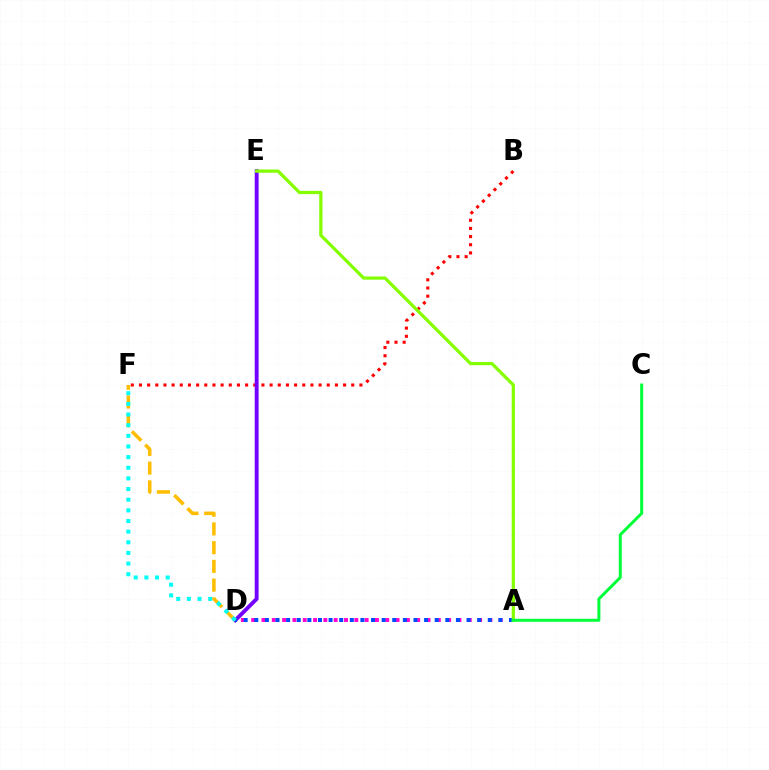{('A', 'D'): [{'color': '#ff00cf', 'line_style': 'dotted', 'thickness': 2.8}, {'color': '#004bff', 'line_style': 'dotted', 'thickness': 2.88}], ('B', 'F'): [{'color': '#ff0000', 'line_style': 'dotted', 'thickness': 2.22}], ('D', 'E'): [{'color': '#7200ff', 'line_style': 'solid', 'thickness': 2.79}], ('A', 'E'): [{'color': '#84ff00', 'line_style': 'solid', 'thickness': 2.33}], ('A', 'C'): [{'color': '#00ff39', 'line_style': 'solid', 'thickness': 2.15}], ('D', 'F'): [{'color': '#ffbd00', 'line_style': 'dashed', 'thickness': 2.55}, {'color': '#00fff6', 'line_style': 'dotted', 'thickness': 2.89}]}